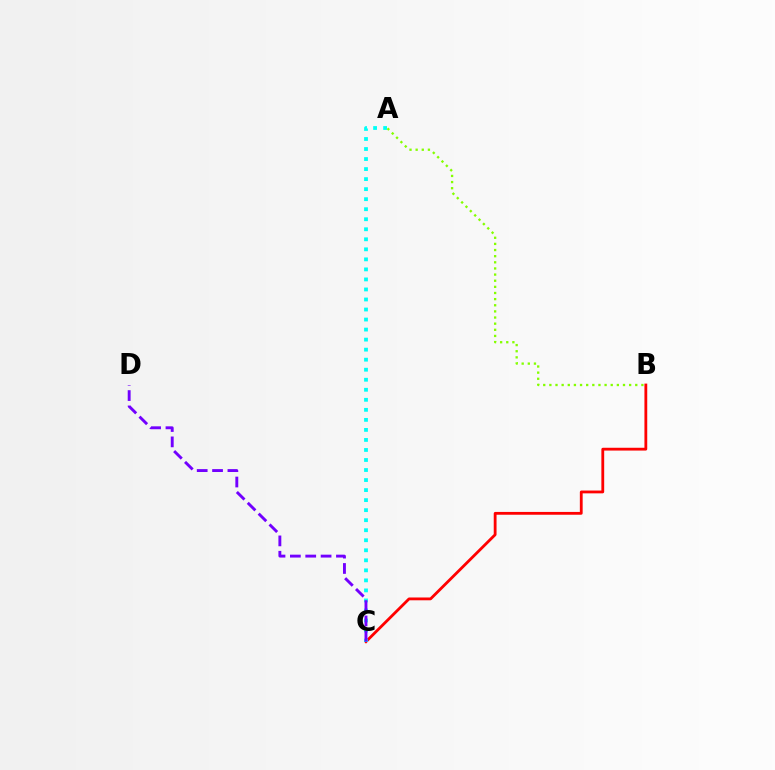{('B', 'C'): [{'color': '#ff0000', 'line_style': 'solid', 'thickness': 2.02}], ('A', 'C'): [{'color': '#00fff6', 'line_style': 'dotted', 'thickness': 2.73}], ('C', 'D'): [{'color': '#7200ff', 'line_style': 'dashed', 'thickness': 2.09}], ('A', 'B'): [{'color': '#84ff00', 'line_style': 'dotted', 'thickness': 1.67}]}